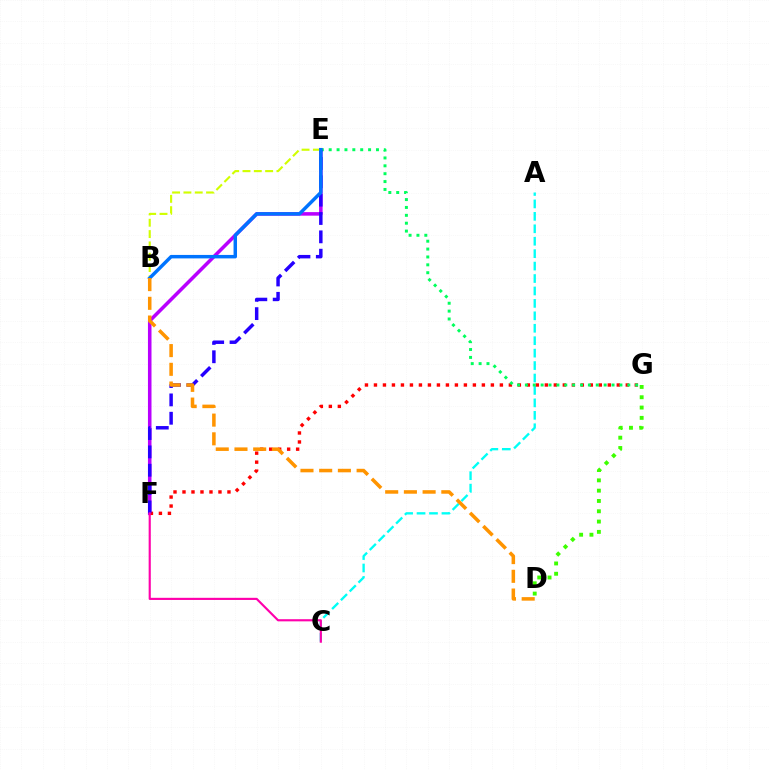{('A', 'C'): [{'color': '#00fff6', 'line_style': 'dashed', 'thickness': 1.69}], ('E', 'F'): [{'color': '#b900ff', 'line_style': 'solid', 'thickness': 2.55}, {'color': '#2500ff', 'line_style': 'dashed', 'thickness': 2.49}], ('F', 'G'): [{'color': '#ff0000', 'line_style': 'dotted', 'thickness': 2.44}], ('E', 'G'): [{'color': '#00ff5c', 'line_style': 'dotted', 'thickness': 2.14}], ('D', 'G'): [{'color': '#3dff00', 'line_style': 'dotted', 'thickness': 2.8}], ('B', 'E'): [{'color': '#d1ff00', 'line_style': 'dashed', 'thickness': 1.54}, {'color': '#0074ff', 'line_style': 'solid', 'thickness': 2.49}], ('C', 'F'): [{'color': '#ff00ac', 'line_style': 'solid', 'thickness': 1.55}], ('B', 'D'): [{'color': '#ff9400', 'line_style': 'dashed', 'thickness': 2.54}]}